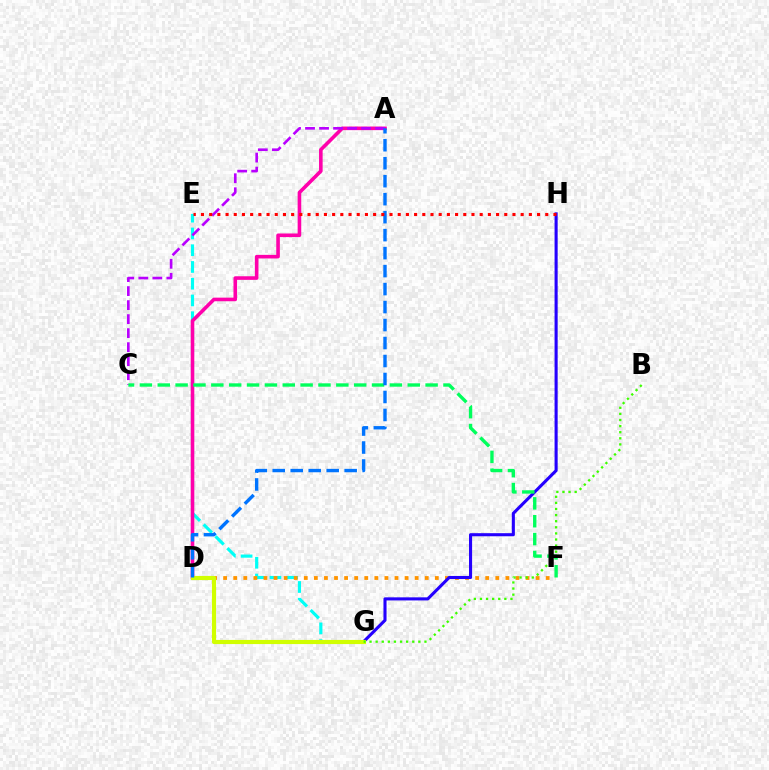{('E', 'G'): [{'color': '#00fff6', 'line_style': 'dashed', 'thickness': 2.27}], ('A', 'D'): [{'color': '#ff00ac', 'line_style': 'solid', 'thickness': 2.59}, {'color': '#0074ff', 'line_style': 'dashed', 'thickness': 2.44}], ('D', 'F'): [{'color': '#ff9400', 'line_style': 'dotted', 'thickness': 2.74}], ('A', 'C'): [{'color': '#b900ff', 'line_style': 'dashed', 'thickness': 1.9}], ('G', 'H'): [{'color': '#2500ff', 'line_style': 'solid', 'thickness': 2.22}], ('D', 'G'): [{'color': '#d1ff00', 'line_style': 'solid', 'thickness': 2.98}], ('B', 'G'): [{'color': '#3dff00', 'line_style': 'dotted', 'thickness': 1.66}], ('C', 'F'): [{'color': '#00ff5c', 'line_style': 'dashed', 'thickness': 2.43}], ('E', 'H'): [{'color': '#ff0000', 'line_style': 'dotted', 'thickness': 2.23}]}